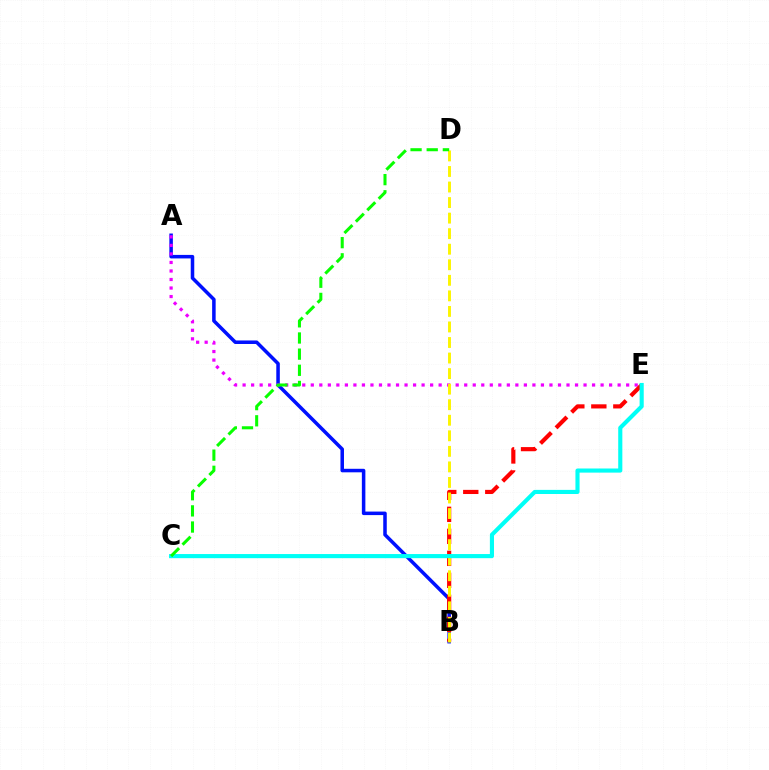{('A', 'B'): [{'color': '#0010ff', 'line_style': 'solid', 'thickness': 2.54}], ('A', 'E'): [{'color': '#ee00ff', 'line_style': 'dotted', 'thickness': 2.32}], ('B', 'E'): [{'color': '#ff0000', 'line_style': 'dashed', 'thickness': 2.99}], ('B', 'D'): [{'color': '#fcf500', 'line_style': 'dashed', 'thickness': 2.11}], ('C', 'E'): [{'color': '#00fff6', 'line_style': 'solid', 'thickness': 2.97}], ('C', 'D'): [{'color': '#08ff00', 'line_style': 'dashed', 'thickness': 2.19}]}